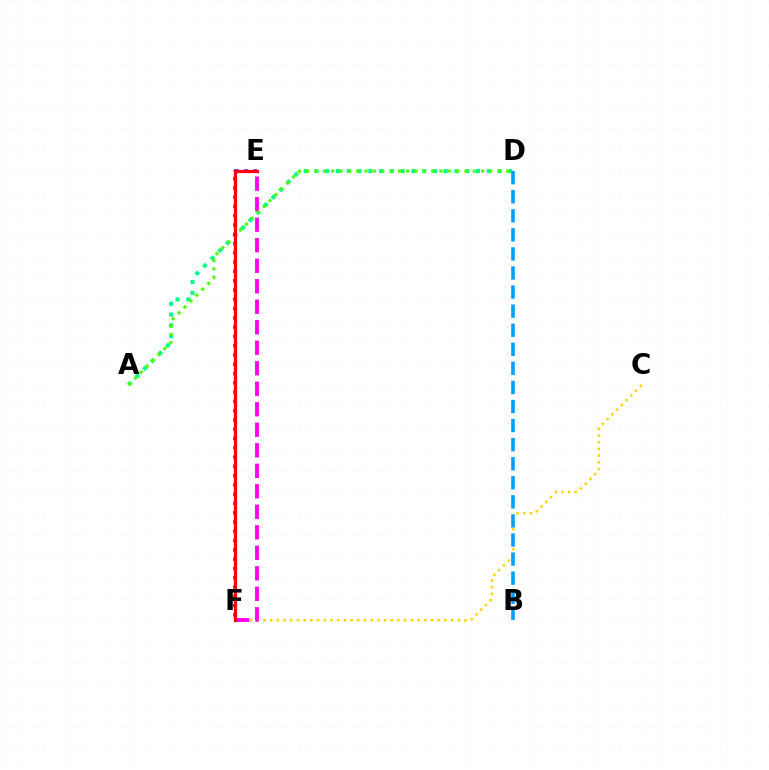{('C', 'F'): [{'color': '#ffd500', 'line_style': 'dotted', 'thickness': 1.82}], ('A', 'D'): [{'color': '#00ff86', 'line_style': 'dotted', 'thickness': 2.93}, {'color': '#4fff00', 'line_style': 'dotted', 'thickness': 2.26}], ('E', 'F'): [{'color': '#ff00ed', 'line_style': 'dashed', 'thickness': 2.79}, {'color': '#3700ff', 'line_style': 'dotted', 'thickness': 2.52}, {'color': '#ff0000', 'line_style': 'solid', 'thickness': 2.33}], ('B', 'D'): [{'color': '#009eff', 'line_style': 'dashed', 'thickness': 2.59}]}